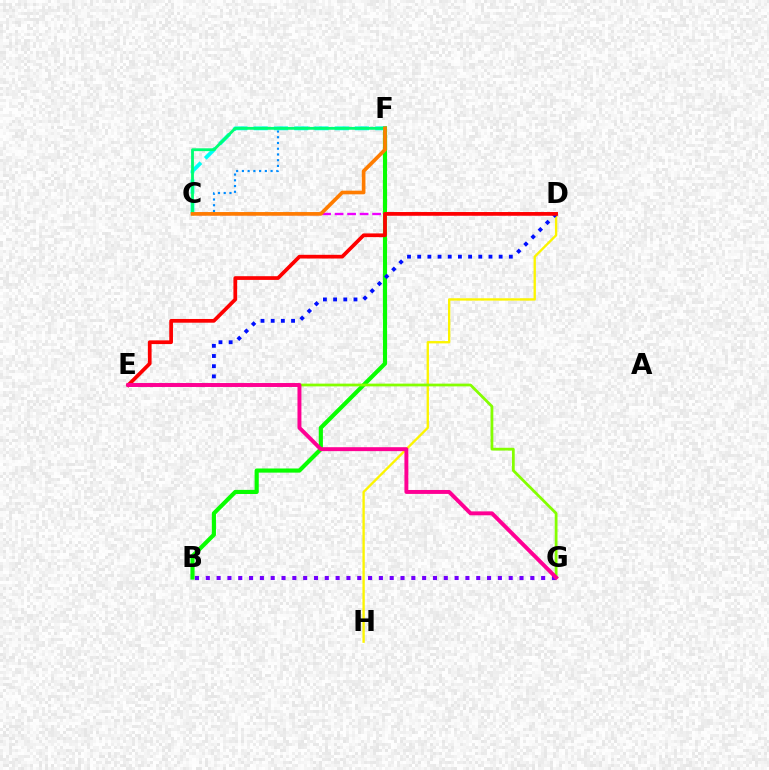{('C', 'F'): [{'color': '#008cff', 'line_style': 'dotted', 'thickness': 1.56}, {'color': '#00fff6', 'line_style': 'dashed', 'thickness': 2.75}, {'color': '#00ff74', 'line_style': 'solid', 'thickness': 2.04}, {'color': '#ff7c00', 'line_style': 'solid', 'thickness': 2.64}], ('B', 'F'): [{'color': '#08ff00', 'line_style': 'solid', 'thickness': 2.98}], ('C', 'D'): [{'color': '#ee00ff', 'line_style': 'dashed', 'thickness': 1.7}], ('B', 'G'): [{'color': '#7200ff', 'line_style': 'dotted', 'thickness': 2.94}], ('D', 'H'): [{'color': '#fcf500', 'line_style': 'solid', 'thickness': 1.68}], ('D', 'E'): [{'color': '#0010ff', 'line_style': 'dotted', 'thickness': 2.77}, {'color': '#ff0000', 'line_style': 'solid', 'thickness': 2.68}], ('E', 'G'): [{'color': '#84ff00', 'line_style': 'solid', 'thickness': 1.99}, {'color': '#ff0094', 'line_style': 'solid', 'thickness': 2.83}]}